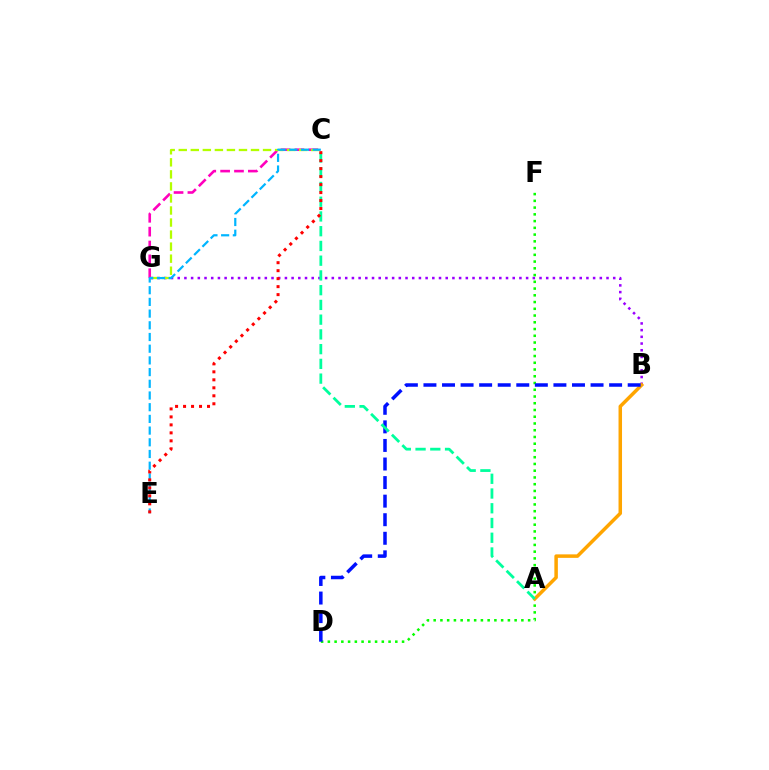{('C', 'G'): [{'color': '#ff00bd', 'line_style': 'dashed', 'thickness': 1.88}, {'color': '#b3ff00', 'line_style': 'dashed', 'thickness': 1.64}], ('B', 'G'): [{'color': '#9b00ff', 'line_style': 'dotted', 'thickness': 1.82}], ('D', 'F'): [{'color': '#08ff00', 'line_style': 'dotted', 'thickness': 1.83}], ('A', 'B'): [{'color': '#ffa500', 'line_style': 'solid', 'thickness': 2.52}], ('B', 'D'): [{'color': '#0010ff', 'line_style': 'dashed', 'thickness': 2.52}], ('C', 'E'): [{'color': '#00b5ff', 'line_style': 'dashed', 'thickness': 1.59}, {'color': '#ff0000', 'line_style': 'dotted', 'thickness': 2.17}], ('A', 'C'): [{'color': '#00ff9d', 'line_style': 'dashed', 'thickness': 2.0}]}